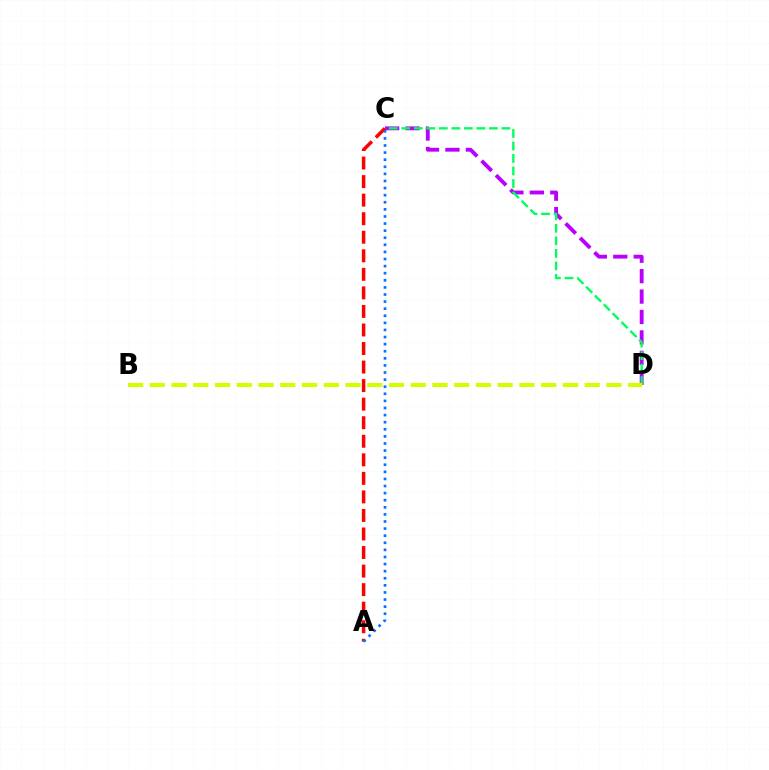{('C', 'D'): [{'color': '#b900ff', 'line_style': 'dashed', 'thickness': 2.77}, {'color': '#00ff5c', 'line_style': 'dashed', 'thickness': 1.7}], ('A', 'C'): [{'color': '#ff0000', 'line_style': 'dashed', 'thickness': 2.52}, {'color': '#0074ff', 'line_style': 'dotted', 'thickness': 1.93}], ('B', 'D'): [{'color': '#d1ff00', 'line_style': 'dashed', 'thickness': 2.95}]}